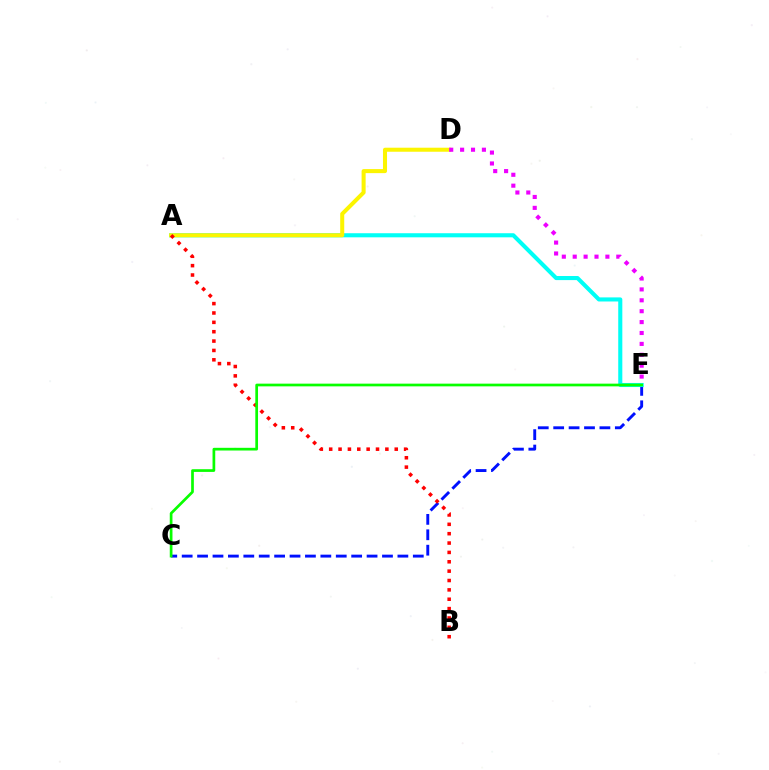{('C', 'E'): [{'color': '#0010ff', 'line_style': 'dashed', 'thickness': 2.09}, {'color': '#08ff00', 'line_style': 'solid', 'thickness': 1.95}], ('A', 'E'): [{'color': '#00fff6', 'line_style': 'solid', 'thickness': 2.95}], ('A', 'D'): [{'color': '#fcf500', 'line_style': 'solid', 'thickness': 2.91}], ('A', 'B'): [{'color': '#ff0000', 'line_style': 'dotted', 'thickness': 2.54}], ('D', 'E'): [{'color': '#ee00ff', 'line_style': 'dotted', 'thickness': 2.96}]}